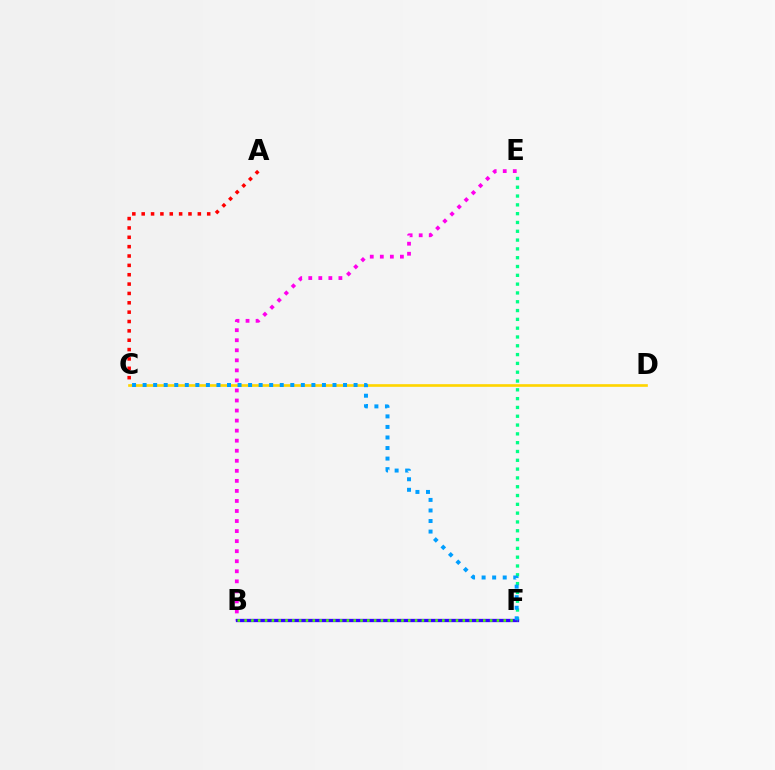{('A', 'C'): [{'color': '#ff0000', 'line_style': 'dotted', 'thickness': 2.54}], ('E', 'F'): [{'color': '#00ff86', 'line_style': 'dotted', 'thickness': 2.39}], ('B', 'E'): [{'color': '#ff00ed', 'line_style': 'dotted', 'thickness': 2.73}], ('B', 'F'): [{'color': '#3700ff', 'line_style': 'solid', 'thickness': 2.37}, {'color': '#4fff00', 'line_style': 'dotted', 'thickness': 1.85}], ('C', 'D'): [{'color': '#ffd500', 'line_style': 'solid', 'thickness': 1.91}], ('C', 'F'): [{'color': '#009eff', 'line_style': 'dotted', 'thickness': 2.87}]}